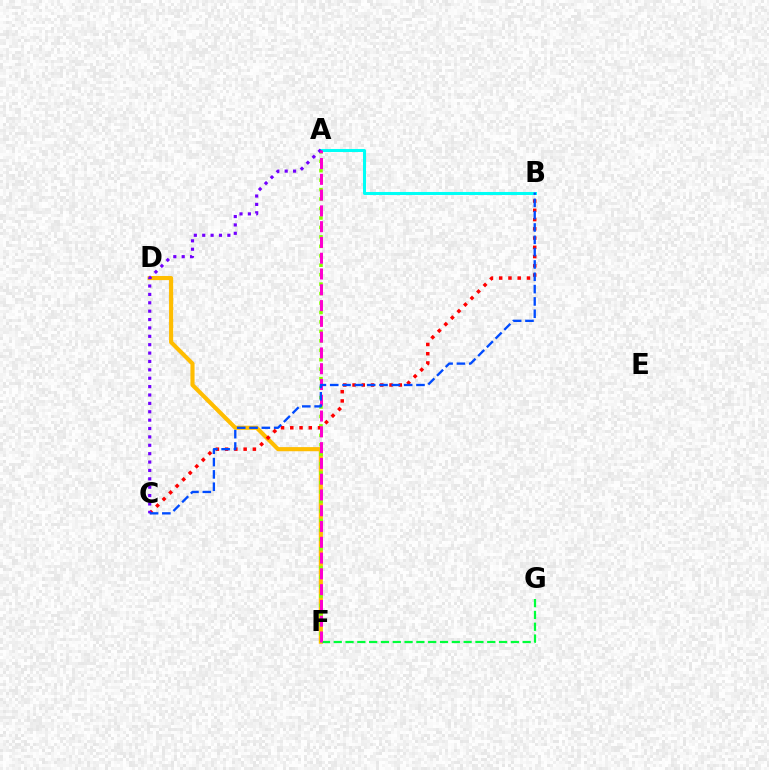{('D', 'F'): [{'color': '#ffbd00', 'line_style': 'solid', 'thickness': 2.97}], ('A', 'F'): [{'color': '#84ff00', 'line_style': 'dotted', 'thickness': 2.57}, {'color': '#ff00cf', 'line_style': 'dashed', 'thickness': 2.14}], ('B', 'C'): [{'color': '#ff0000', 'line_style': 'dotted', 'thickness': 2.51}, {'color': '#004bff', 'line_style': 'dashed', 'thickness': 1.67}], ('A', 'B'): [{'color': '#00fff6', 'line_style': 'solid', 'thickness': 2.18}], ('F', 'G'): [{'color': '#00ff39', 'line_style': 'dashed', 'thickness': 1.6}], ('A', 'C'): [{'color': '#7200ff', 'line_style': 'dotted', 'thickness': 2.28}]}